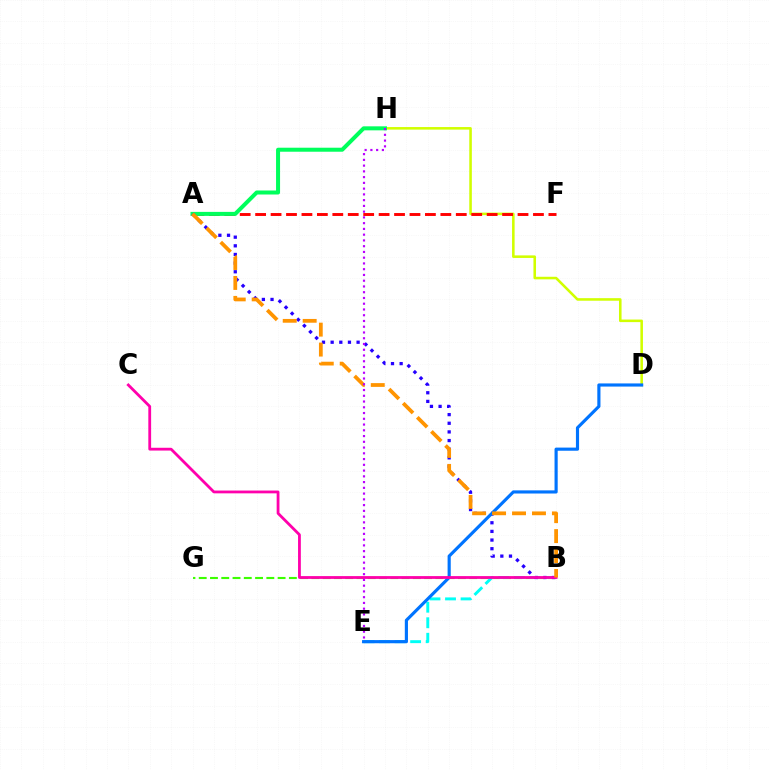{('D', 'H'): [{'color': '#d1ff00', 'line_style': 'solid', 'thickness': 1.85}], ('B', 'G'): [{'color': '#3dff00', 'line_style': 'dashed', 'thickness': 1.53}], ('B', 'E'): [{'color': '#00fff6', 'line_style': 'dashed', 'thickness': 2.11}], ('A', 'F'): [{'color': '#ff0000', 'line_style': 'dashed', 'thickness': 2.1}], ('A', 'H'): [{'color': '#00ff5c', 'line_style': 'solid', 'thickness': 2.89}], ('A', 'B'): [{'color': '#2500ff', 'line_style': 'dotted', 'thickness': 2.35}, {'color': '#ff9400', 'line_style': 'dashed', 'thickness': 2.71}], ('D', 'E'): [{'color': '#0074ff', 'line_style': 'solid', 'thickness': 2.27}], ('B', 'C'): [{'color': '#ff00ac', 'line_style': 'solid', 'thickness': 2.01}], ('E', 'H'): [{'color': '#b900ff', 'line_style': 'dotted', 'thickness': 1.56}]}